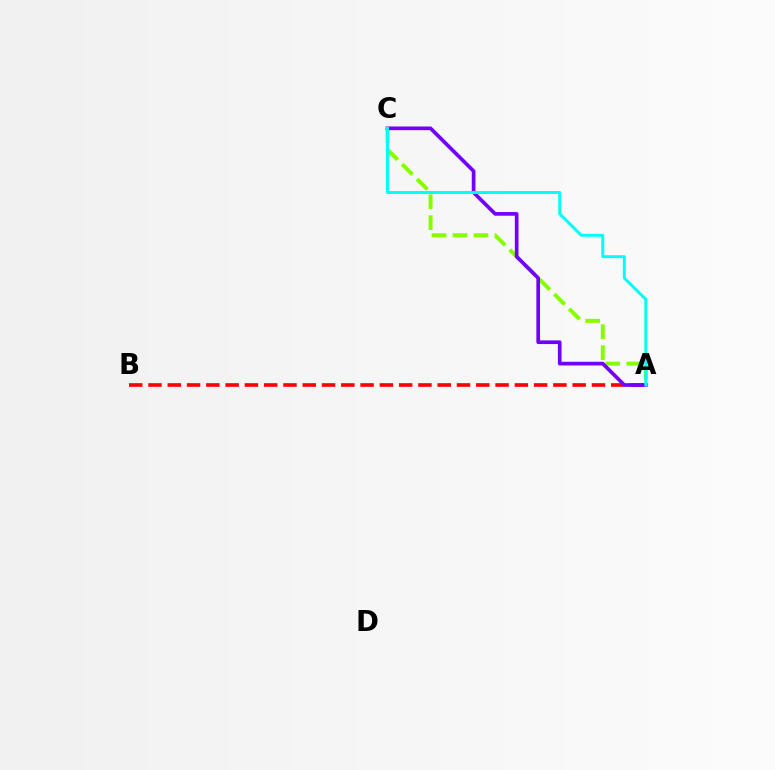{('A', 'C'): [{'color': '#84ff00', 'line_style': 'dashed', 'thickness': 2.85}, {'color': '#7200ff', 'line_style': 'solid', 'thickness': 2.65}, {'color': '#00fff6', 'line_style': 'solid', 'thickness': 2.13}], ('A', 'B'): [{'color': '#ff0000', 'line_style': 'dashed', 'thickness': 2.62}]}